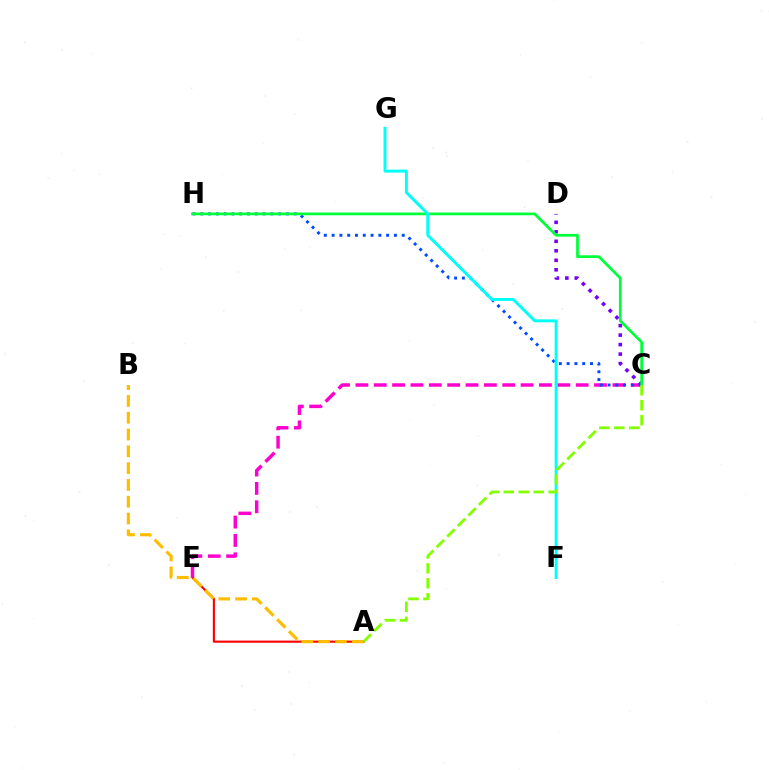{('A', 'E'): [{'color': '#ff0000', 'line_style': 'solid', 'thickness': 1.53}], ('C', 'E'): [{'color': '#ff00cf', 'line_style': 'dashed', 'thickness': 2.49}], ('C', 'D'): [{'color': '#7200ff', 'line_style': 'dotted', 'thickness': 2.58}], ('A', 'B'): [{'color': '#ffbd00', 'line_style': 'dashed', 'thickness': 2.28}], ('C', 'H'): [{'color': '#004bff', 'line_style': 'dotted', 'thickness': 2.12}, {'color': '#00ff39', 'line_style': 'solid', 'thickness': 1.97}], ('F', 'G'): [{'color': '#00fff6', 'line_style': 'solid', 'thickness': 2.11}], ('A', 'C'): [{'color': '#84ff00', 'line_style': 'dashed', 'thickness': 2.03}]}